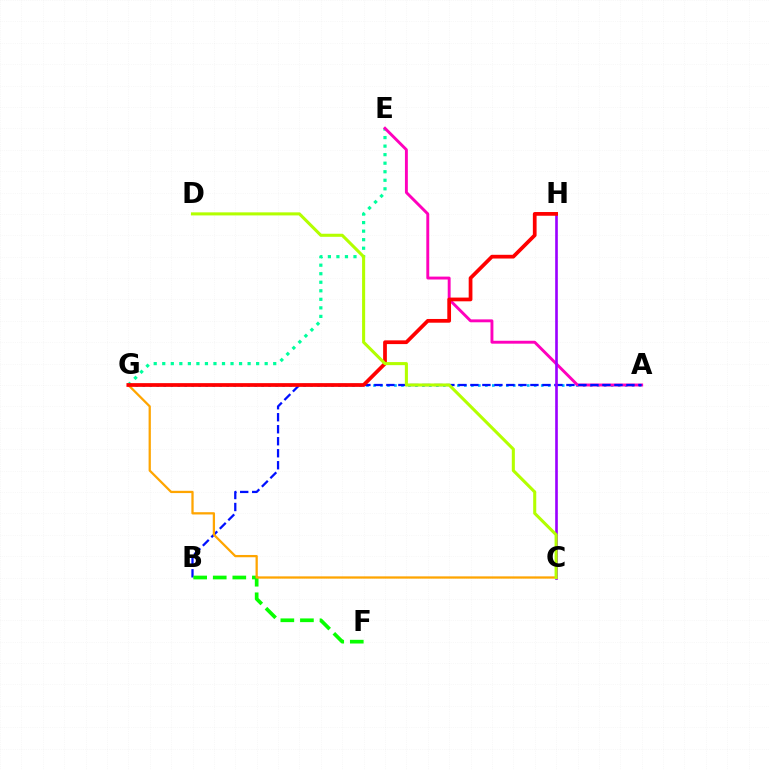{('E', 'G'): [{'color': '#00ff9d', 'line_style': 'dotted', 'thickness': 2.32}], ('A', 'G'): [{'color': '#00b5ff', 'line_style': 'dotted', 'thickness': 1.9}], ('A', 'E'): [{'color': '#ff00bd', 'line_style': 'solid', 'thickness': 2.09}], ('A', 'B'): [{'color': '#0010ff', 'line_style': 'dashed', 'thickness': 1.63}], ('B', 'F'): [{'color': '#08ff00', 'line_style': 'dashed', 'thickness': 2.66}], ('C', 'H'): [{'color': '#9b00ff', 'line_style': 'solid', 'thickness': 1.89}], ('C', 'G'): [{'color': '#ffa500', 'line_style': 'solid', 'thickness': 1.63}], ('G', 'H'): [{'color': '#ff0000', 'line_style': 'solid', 'thickness': 2.69}], ('C', 'D'): [{'color': '#b3ff00', 'line_style': 'solid', 'thickness': 2.21}]}